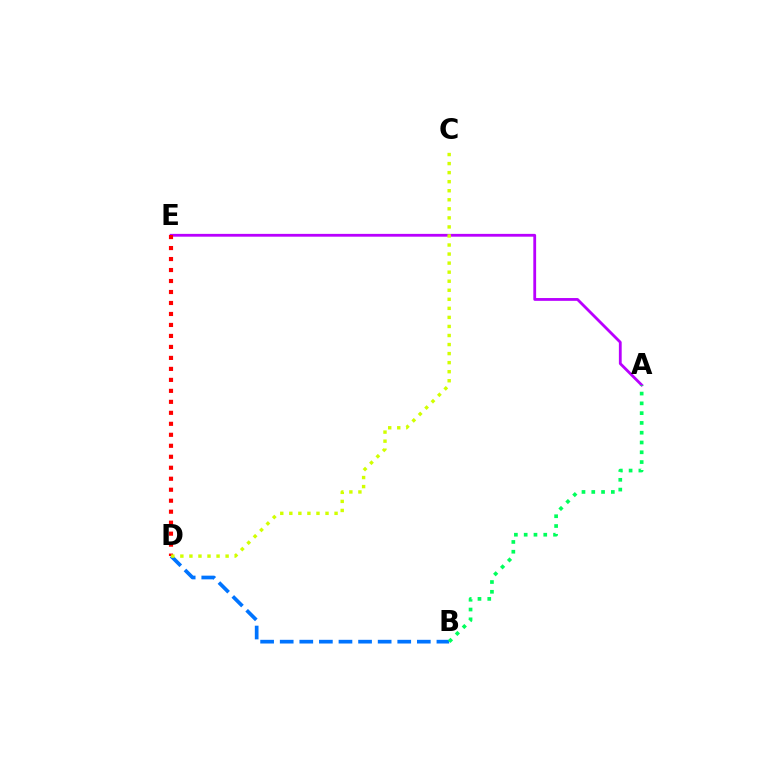{('B', 'D'): [{'color': '#0074ff', 'line_style': 'dashed', 'thickness': 2.66}], ('A', 'E'): [{'color': '#b900ff', 'line_style': 'solid', 'thickness': 2.02}], ('A', 'B'): [{'color': '#00ff5c', 'line_style': 'dotted', 'thickness': 2.66}], ('D', 'E'): [{'color': '#ff0000', 'line_style': 'dotted', 'thickness': 2.98}], ('C', 'D'): [{'color': '#d1ff00', 'line_style': 'dotted', 'thickness': 2.46}]}